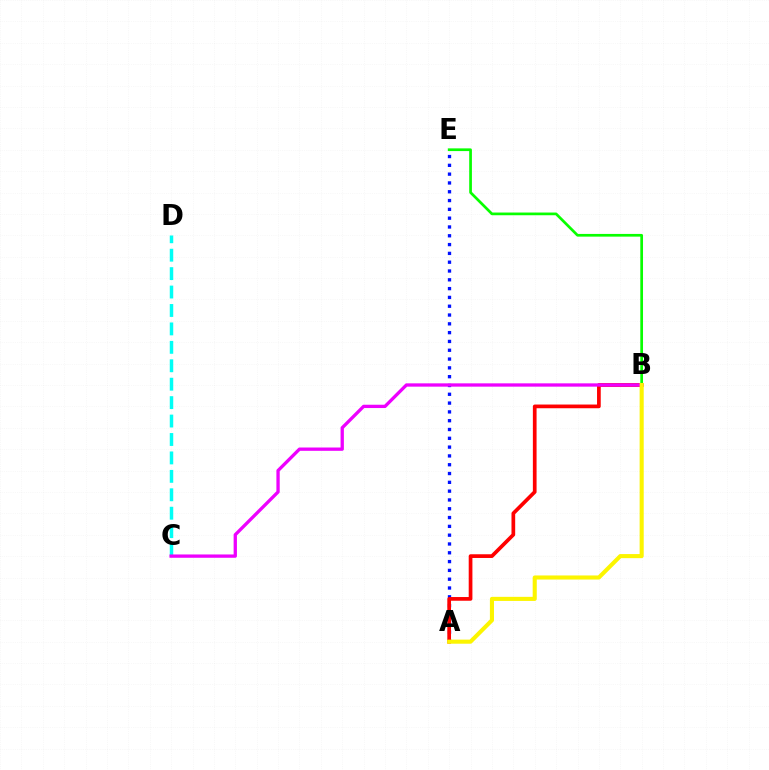{('A', 'E'): [{'color': '#0010ff', 'line_style': 'dotted', 'thickness': 2.39}], ('C', 'D'): [{'color': '#00fff6', 'line_style': 'dashed', 'thickness': 2.5}], ('A', 'B'): [{'color': '#ff0000', 'line_style': 'solid', 'thickness': 2.67}, {'color': '#fcf500', 'line_style': 'solid', 'thickness': 2.94}], ('B', 'E'): [{'color': '#08ff00', 'line_style': 'solid', 'thickness': 1.95}], ('B', 'C'): [{'color': '#ee00ff', 'line_style': 'solid', 'thickness': 2.38}]}